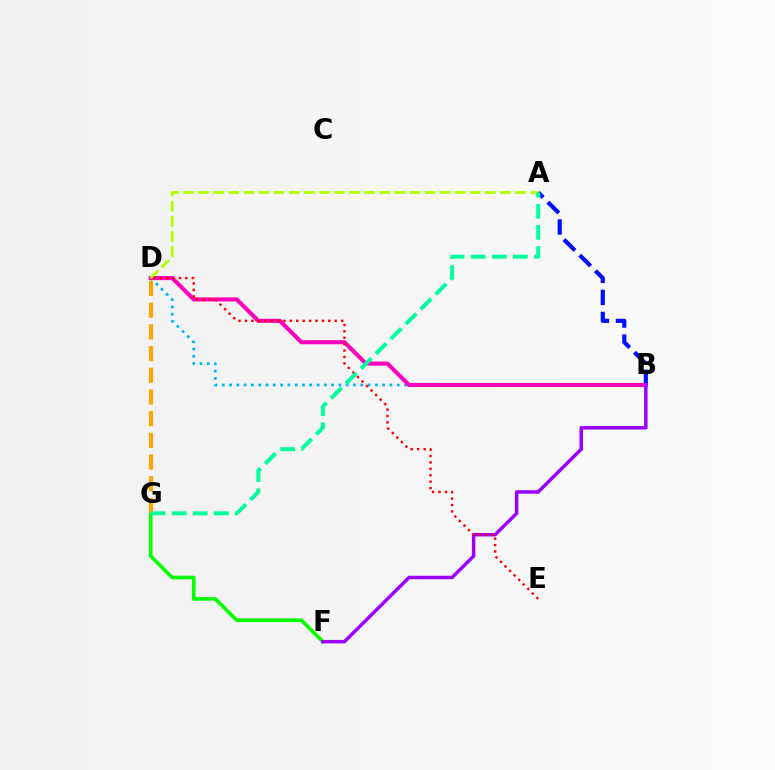{('F', 'G'): [{'color': '#08ff00', 'line_style': 'solid', 'thickness': 2.62}], ('A', 'B'): [{'color': '#0010ff', 'line_style': 'dashed', 'thickness': 3.0}], ('D', 'G'): [{'color': '#ffa500', 'line_style': 'dashed', 'thickness': 2.95}], ('B', 'D'): [{'color': '#00b5ff', 'line_style': 'dotted', 'thickness': 1.98}, {'color': '#ff00bd', 'line_style': 'solid', 'thickness': 2.92}], ('A', 'D'): [{'color': '#b3ff00', 'line_style': 'dashed', 'thickness': 2.05}], ('B', 'F'): [{'color': '#9b00ff', 'line_style': 'solid', 'thickness': 2.49}], ('D', 'E'): [{'color': '#ff0000', 'line_style': 'dotted', 'thickness': 1.74}], ('A', 'G'): [{'color': '#00ff9d', 'line_style': 'dashed', 'thickness': 2.86}]}